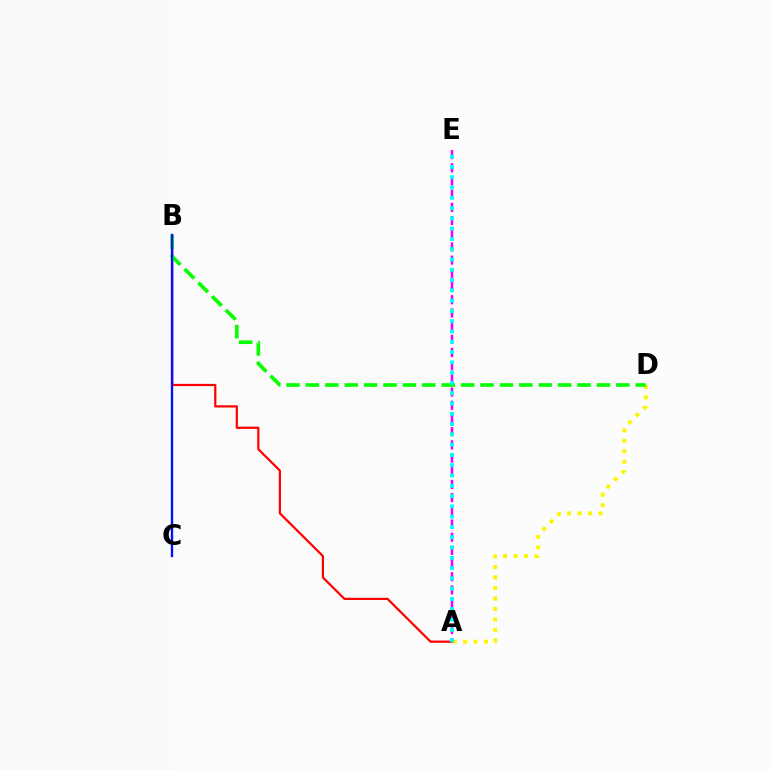{('A', 'B'): [{'color': '#ff0000', 'line_style': 'solid', 'thickness': 1.6}], ('A', 'D'): [{'color': '#fcf500', 'line_style': 'dotted', 'thickness': 2.84}], ('A', 'E'): [{'color': '#ee00ff', 'line_style': 'dashed', 'thickness': 1.79}, {'color': '#00fff6', 'line_style': 'dotted', 'thickness': 2.79}], ('B', 'D'): [{'color': '#08ff00', 'line_style': 'dashed', 'thickness': 2.64}], ('B', 'C'): [{'color': '#0010ff', 'line_style': 'solid', 'thickness': 1.69}]}